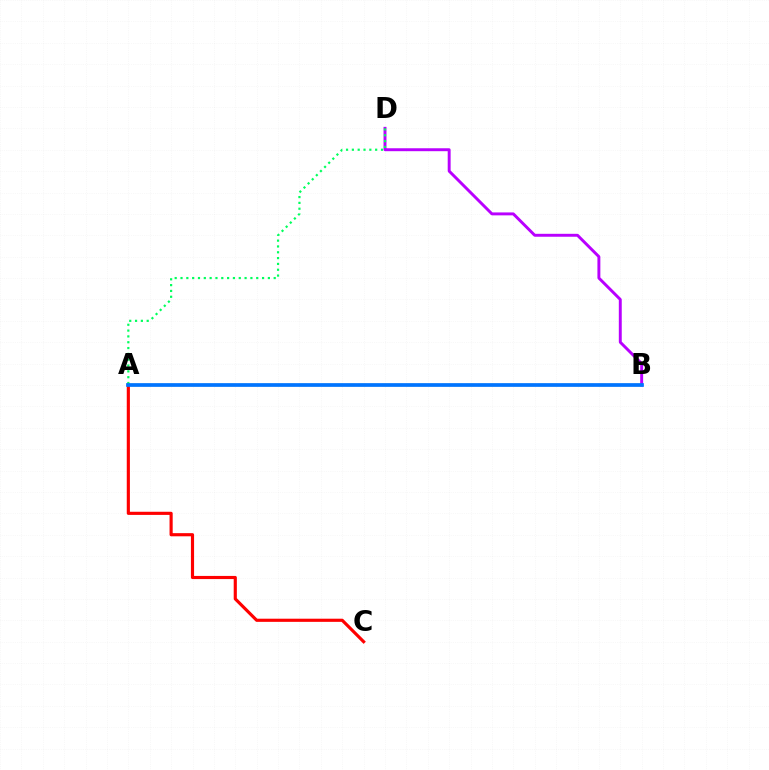{('A', 'B'): [{'color': '#d1ff00', 'line_style': 'dashed', 'thickness': 1.63}, {'color': '#0074ff', 'line_style': 'solid', 'thickness': 2.67}], ('B', 'D'): [{'color': '#b900ff', 'line_style': 'solid', 'thickness': 2.11}], ('A', 'C'): [{'color': '#ff0000', 'line_style': 'solid', 'thickness': 2.27}], ('A', 'D'): [{'color': '#00ff5c', 'line_style': 'dotted', 'thickness': 1.58}]}